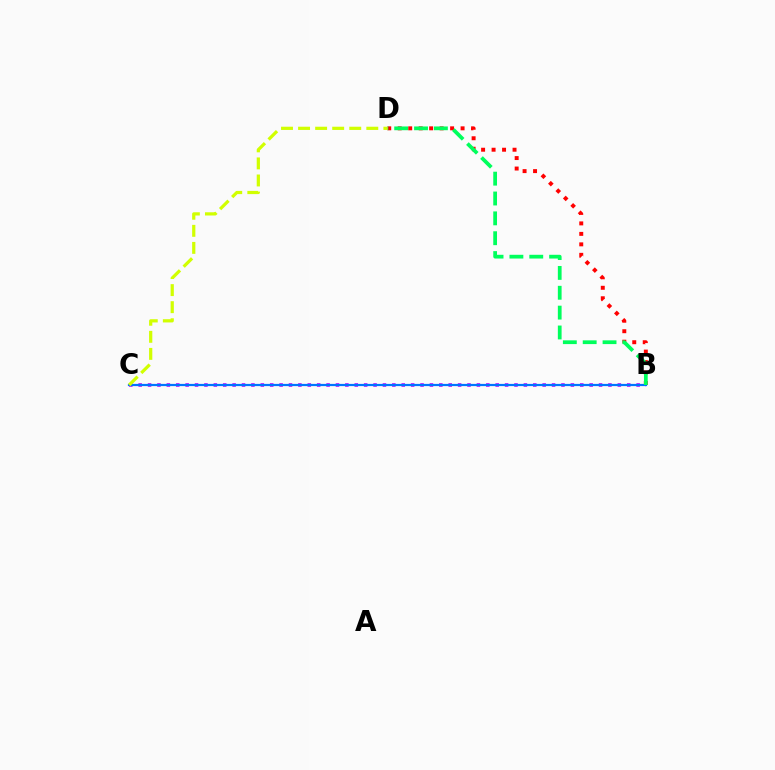{('B', 'C'): [{'color': '#b900ff', 'line_style': 'dotted', 'thickness': 2.55}, {'color': '#0074ff', 'line_style': 'solid', 'thickness': 1.59}], ('B', 'D'): [{'color': '#ff0000', 'line_style': 'dotted', 'thickness': 2.85}, {'color': '#00ff5c', 'line_style': 'dashed', 'thickness': 2.7}], ('C', 'D'): [{'color': '#d1ff00', 'line_style': 'dashed', 'thickness': 2.32}]}